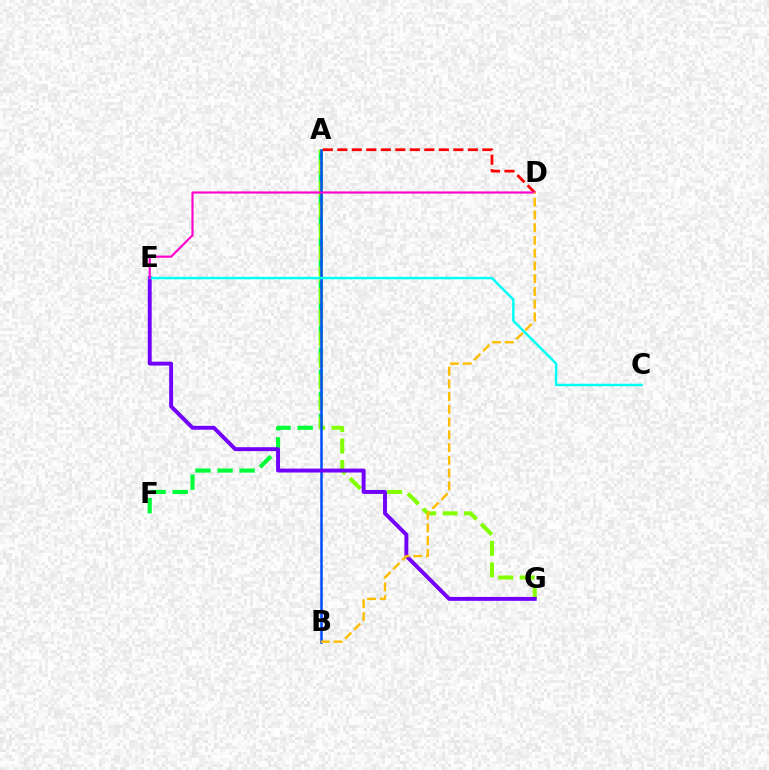{('A', 'F'): [{'color': '#00ff39', 'line_style': 'dashed', 'thickness': 3.0}], ('A', 'G'): [{'color': '#84ff00', 'line_style': 'dashed', 'thickness': 2.91}], ('A', 'B'): [{'color': '#004bff', 'line_style': 'solid', 'thickness': 1.81}], ('E', 'G'): [{'color': '#7200ff', 'line_style': 'solid', 'thickness': 2.82}], ('A', 'D'): [{'color': '#ff0000', 'line_style': 'dashed', 'thickness': 1.97}], ('C', 'E'): [{'color': '#00fff6', 'line_style': 'solid', 'thickness': 1.75}], ('D', 'E'): [{'color': '#ff00cf', 'line_style': 'solid', 'thickness': 1.55}], ('B', 'D'): [{'color': '#ffbd00', 'line_style': 'dashed', 'thickness': 1.73}]}